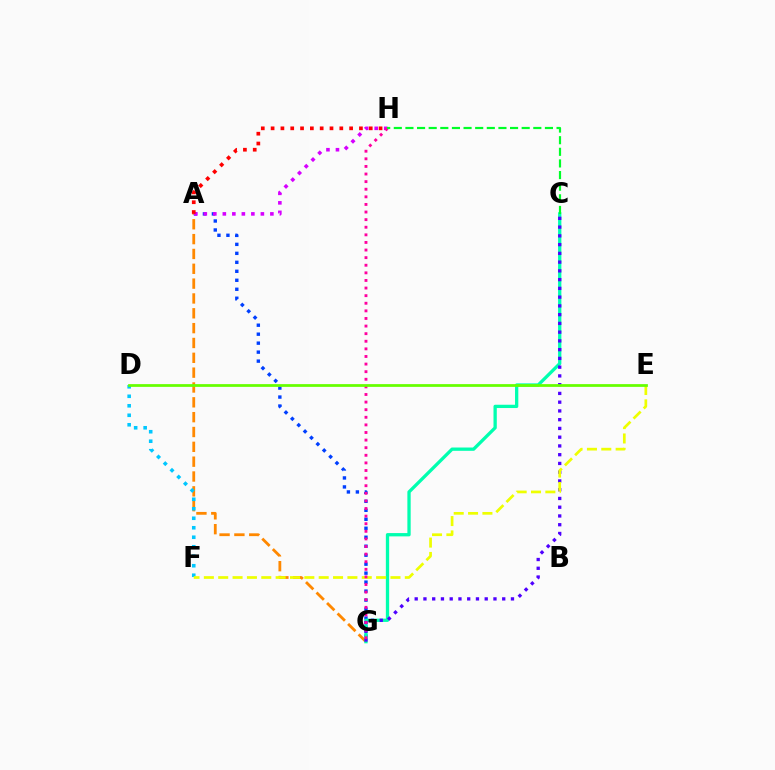{('A', 'G'): [{'color': '#ff8800', 'line_style': 'dashed', 'thickness': 2.02}, {'color': '#003fff', 'line_style': 'dotted', 'thickness': 2.44}], ('C', 'G'): [{'color': '#00ffaf', 'line_style': 'solid', 'thickness': 2.37}, {'color': '#4f00ff', 'line_style': 'dotted', 'thickness': 2.38}], ('A', 'H'): [{'color': '#d600ff', 'line_style': 'dotted', 'thickness': 2.58}, {'color': '#ff0000', 'line_style': 'dotted', 'thickness': 2.67}], ('D', 'F'): [{'color': '#00c7ff', 'line_style': 'dotted', 'thickness': 2.58}], ('E', 'F'): [{'color': '#eeff00', 'line_style': 'dashed', 'thickness': 1.95}], ('G', 'H'): [{'color': '#ff00a0', 'line_style': 'dotted', 'thickness': 2.07}], ('C', 'H'): [{'color': '#00ff27', 'line_style': 'dashed', 'thickness': 1.58}], ('D', 'E'): [{'color': '#66ff00', 'line_style': 'solid', 'thickness': 1.98}]}